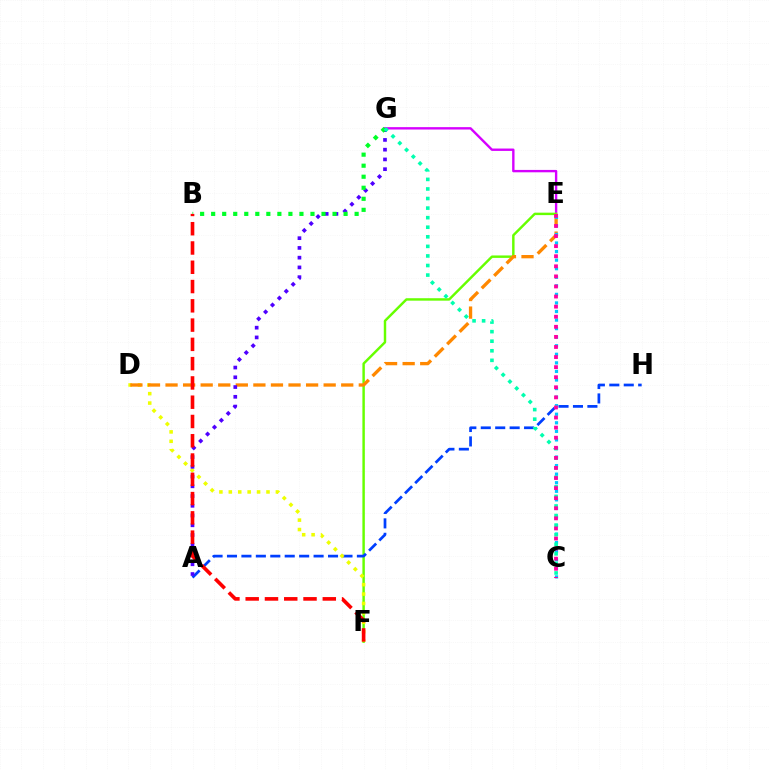{('E', 'G'): [{'color': '#d600ff', 'line_style': 'solid', 'thickness': 1.71}], ('E', 'F'): [{'color': '#66ff00', 'line_style': 'solid', 'thickness': 1.76}], ('A', 'H'): [{'color': '#003fff', 'line_style': 'dashed', 'thickness': 1.96}], ('D', 'F'): [{'color': '#eeff00', 'line_style': 'dotted', 'thickness': 2.56}], ('D', 'E'): [{'color': '#ff8800', 'line_style': 'dashed', 'thickness': 2.39}], ('A', 'G'): [{'color': '#4f00ff', 'line_style': 'dotted', 'thickness': 2.65}], ('C', 'E'): [{'color': '#00c7ff', 'line_style': 'dotted', 'thickness': 2.33}, {'color': '#ff00a0', 'line_style': 'dotted', 'thickness': 2.74}], ('B', 'G'): [{'color': '#00ff27', 'line_style': 'dotted', 'thickness': 3.0}], ('C', 'G'): [{'color': '#00ffaf', 'line_style': 'dotted', 'thickness': 2.6}], ('B', 'F'): [{'color': '#ff0000', 'line_style': 'dashed', 'thickness': 2.62}]}